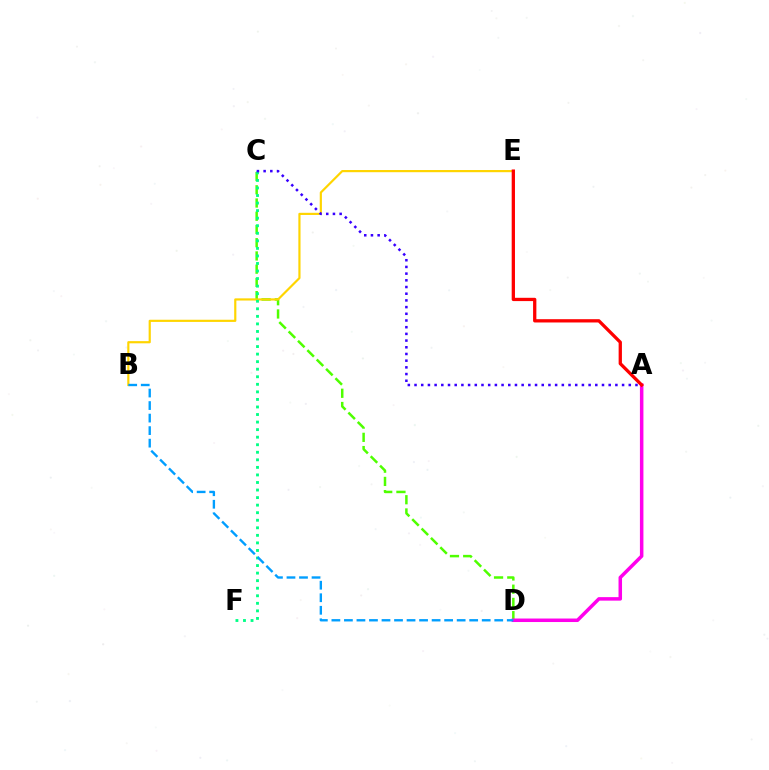{('C', 'D'): [{'color': '#4fff00', 'line_style': 'dashed', 'thickness': 1.8}], ('B', 'E'): [{'color': '#ffd500', 'line_style': 'solid', 'thickness': 1.57}], ('A', 'D'): [{'color': '#ff00ed', 'line_style': 'solid', 'thickness': 2.53}], ('C', 'F'): [{'color': '#00ff86', 'line_style': 'dotted', 'thickness': 2.05}], ('A', 'C'): [{'color': '#3700ff', 'line_style': 'dotted', 'thickness': 1.82}], ('B', 'D'): [{'color': '#009eff', 'line_style': 'dashed', 'thickness': 1.7}], ('A', 'E'): [{'color': '#ff0000', 'line_style': 'solid', 'thickness': 2.37}]}